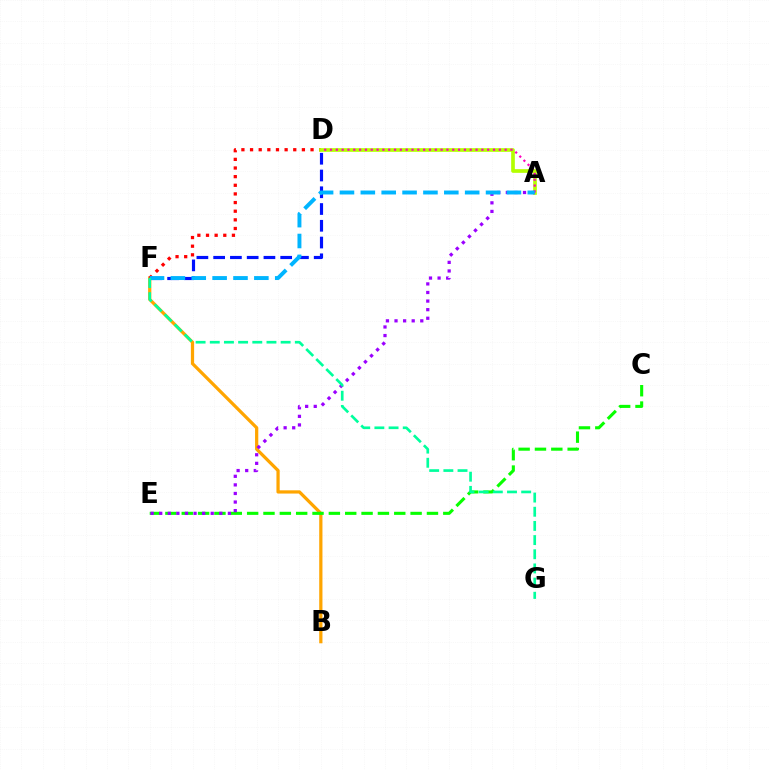{('B', 'F'): [{'color': '#ffa500', 'line_style': 'solid', 'thickness': 2.33}], ('D', 'F'): [{'color': '#0010ff', 'line_style': 'dashed', 'thickness': 2.28}, {'color': '#ff0000', 'line_style': 'dotted', 'thickness': 2.35}], ('C', 'E'): [{'color': '#08ff00', 'line_style': 'dashed', 'thickness': 2.22}], ('A', 'D'): [{'color': '#b3ff00', 'line_style': 'solid', 'thickness': 2.65}, {'color': '#ff00bd', 'line_style': 'dotted', 'thickness': 1.58}], ('A', 'E'): [{'color': '#9b00ff', 'line_style': 'dotted', 'thickness': 2.33}], ('A', 'F'): [{'color': '#00b5ff', 'line_style': 'dashed', 'thickness': 2.84}], ('F', 'G'): [{'color': '#00ff9d', 'line_style': 'dashed', 'thickness': 1.93}]}